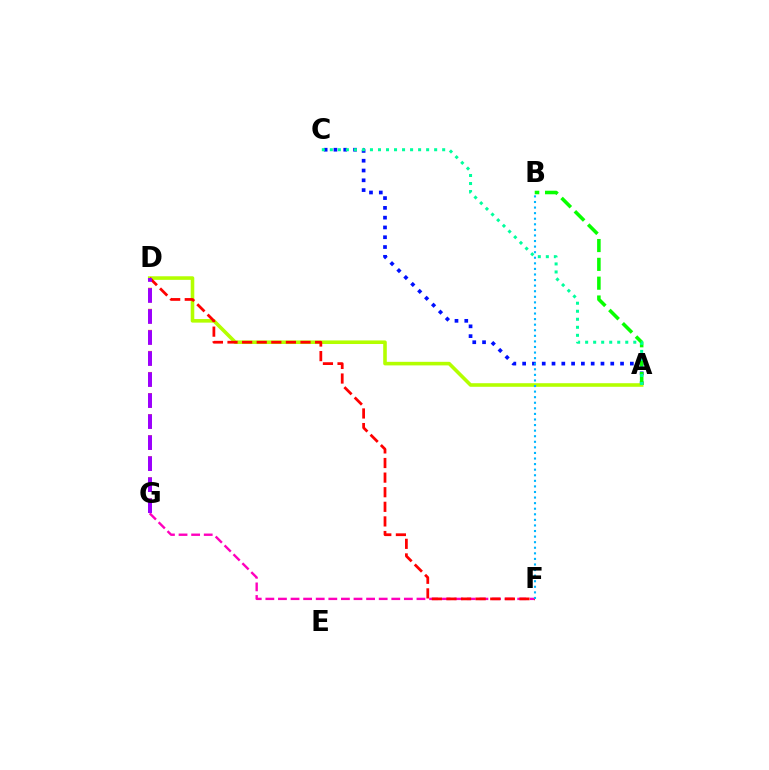{('D', 'G'): [{'color': '#ffa500', 'line_style': 'dashed', 'thickness': 2.86}, {'color': '#9b00ff', 'line_style': 'dashed', 'thickness': 2.86}], ('A', 'C'): [{'color': '#0010ff', 'line_style': 'dotted', 'thickness': 2.66}, {'color': '#00ff9d', 'line_style': 'dotted', 'thickness': 2.18}], ('A', 'D'): [{'color': '#b3ff00', 'line_style': 'solid', 'thickness': 2.58}], ('F', 'G'): [{'color': '#ff00bd', 'line_style': 'dashed', 'thickness': 1.71}], ('D', 'F'): [{'color': '#ff0000', 'line_style': 'dashed', 'thickness': 1.98}], ('A', 'B'): [{'color': '#08ff00', 'line_style': 'dashed', 'thickness': 2.56}], ('B', 'F'): [{'color': '#00b5ff', 'line_style': 'dotted', 'thickness': 1.52}]}